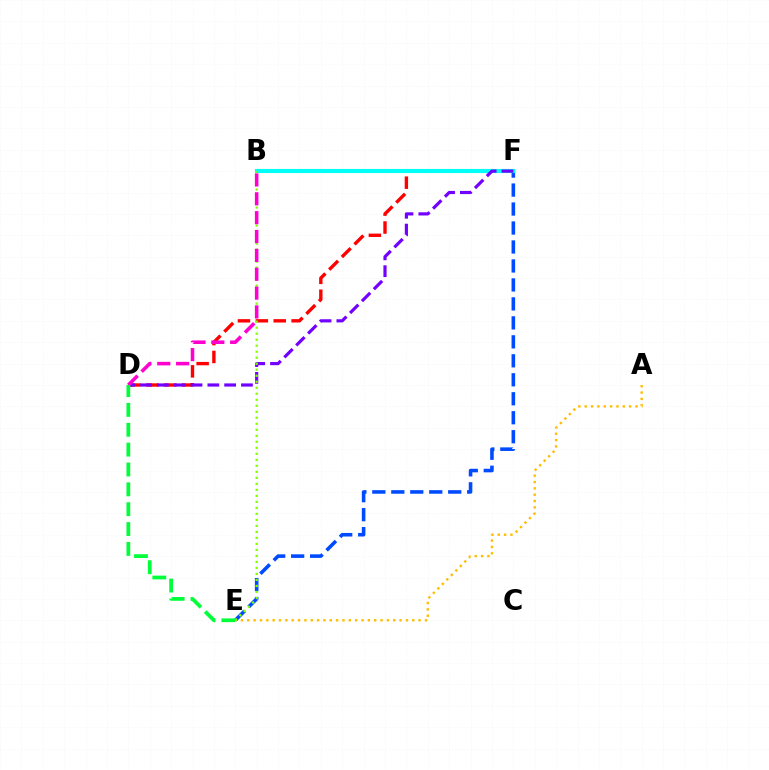{('D', 'F'): [{'color': '#ff0000', 'line_style': 'dashed', 'thickness': 2.43}, {'color': '#7200ff', 'line_style': 'dashed', 'thickness': 2.28}], ('E', 'F'): [{'color': '#004bff', 'line_style': 'dashed', 'thickness': 2.58}], ('A', 'E'): [{'color': '#ffbd00', 'line_style': 'dotted', 'thickness': 1.72}], ('B', 'F'): [{'color': '#00fff6', 'line_style': 'solid', 'thickness': 2.98}], ('B', 'E'): [{'color': '#84ff00', 'line_style': 'dotted', 'thickness': 1.63}], ('B', 'D'): [{'color': '#ff00cf', 'line_style': 'dashed', 'thickness': 2.56}], ('D', 'E'): [{'color': '#00ff39', 'line_style': 'dashed', 'thickness': 2.7}]}